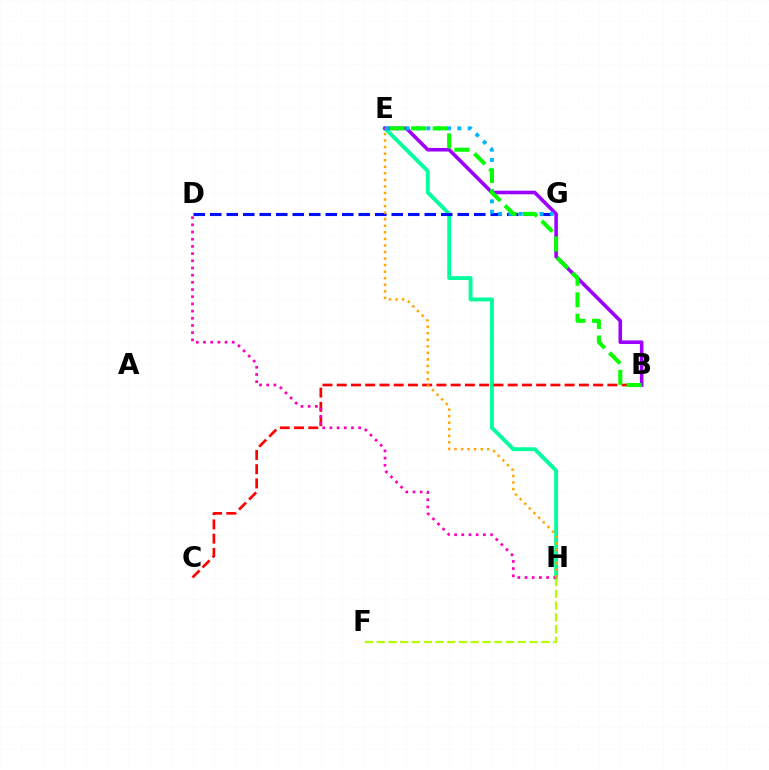{('E', 'H'): [{'color': '#00ff9d', 'line_style': 'solid', 'thickness': 2.79}, {'color': '#ffa500', 'line_style': 'dotted', 'thickness': 1.78}], ('B', 'C'): [{'color': '#ff0000', 'line_style': 'dashed', 'thickness': 1.94}], ('F', 'H'): [{'color': '#b3ff00', 'line_style': 'dashed', 'thickness': 1.6}], ('B', 'E'): [{'color': '#9b00ff', 'line_style': 'solid', 'thickness': 2.59}, {'color': '#08ff00', 'line_style': 'dashed', 'thickness': 2.93}], ('D', 'G'): [{'color': '#0010ff', 'line_style': 'dashed', 'thickness': 2.24}], ('D', 'H'): [{'color': '#ff00bd', 'line_style': 'dotted', 'thickness': 1.95}], ('E', 'G'): [{'color': '#00b5ff', 'line_style': 'dotted', 'thickness': 2.81}]}